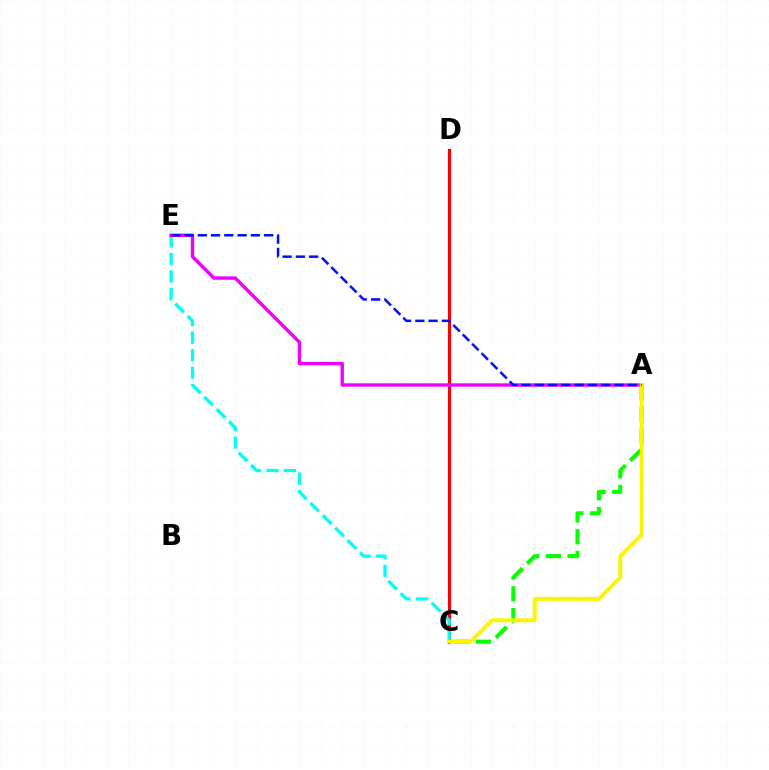{('C', 'D'): [{'color': '#ff0000', 'line_style': 'solid', 'thickness': 2.25}], ('C', 'E'): [{'color': '#00fff6', 'line_style': 'dashed', 'thickness': 2.38}], ('A', 'E'): [{'color': '#ee00ff', 'line_style': 'solid', 'thickness': 2.44}, {'color': '#0010ff', 'line_style': 'dashed', 'thickness': 1.8}], ('A', 'C'): [{'color': '#08ff00', 'line_style': 'dashed', 'thickness': 2.95}, {'color': '#fcf500', 'line_style': 'solid', 'thickness': 2.83}]}